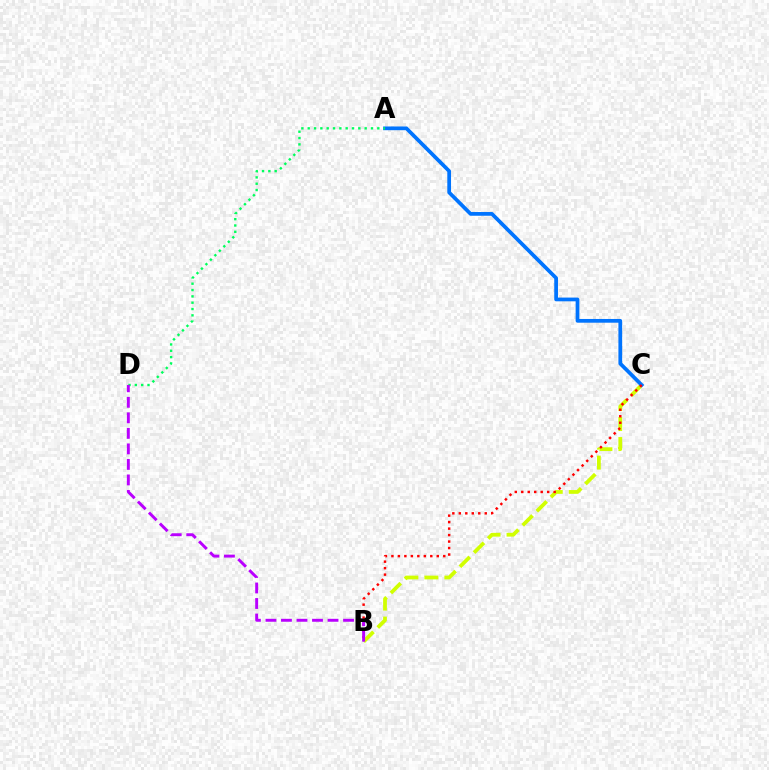{('B', 'C'): [{'color': '#d1ff00', 'line_style': 'dashed', 'thickness': 2.71}, {'color': '#ff0000', 'line_style': 'dotted', 'thickness': 1.76}], ('A', 'C'): [{'color': '#0074ff', 'line_style': 'solid', 'thickness': 2.69}], ('A', 'D'): [{'color': '#00ff5c', 'line_style': 'dotted', 'thickness': 1.72}], ('B', 'D'): [{'color': '#b900ff', 'line_style': 'dashed', 'thickness': 2.11}]}